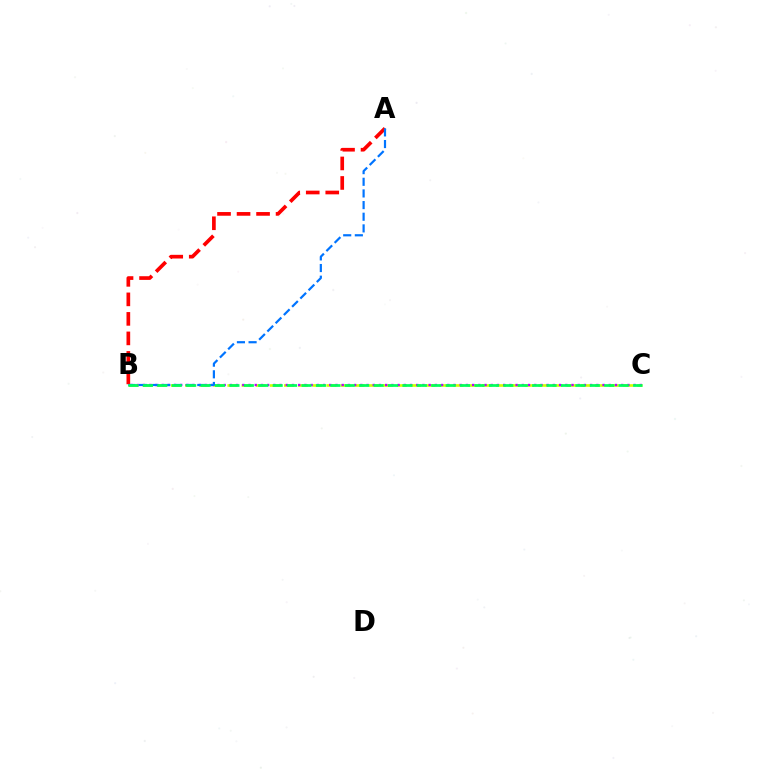{('B', 'C'): [{'color': '#d1ff00', 'line_style': 'dashed', 'thickness': 1.92}, {'color': '#b900ff', 'line_style': 'dotted', 'thickness': 1.69}, {'color': '#00ff5c', 'line_style': 'dashed', 'thickness': 1.96}], ('A', 'B'): [{'color': '#ff0000', 'line_style': 'dashed', 'thickness': 2.65}, {'color': '#0074ff', 'line_style': 'dashed', 'thickness': 1.58}]}